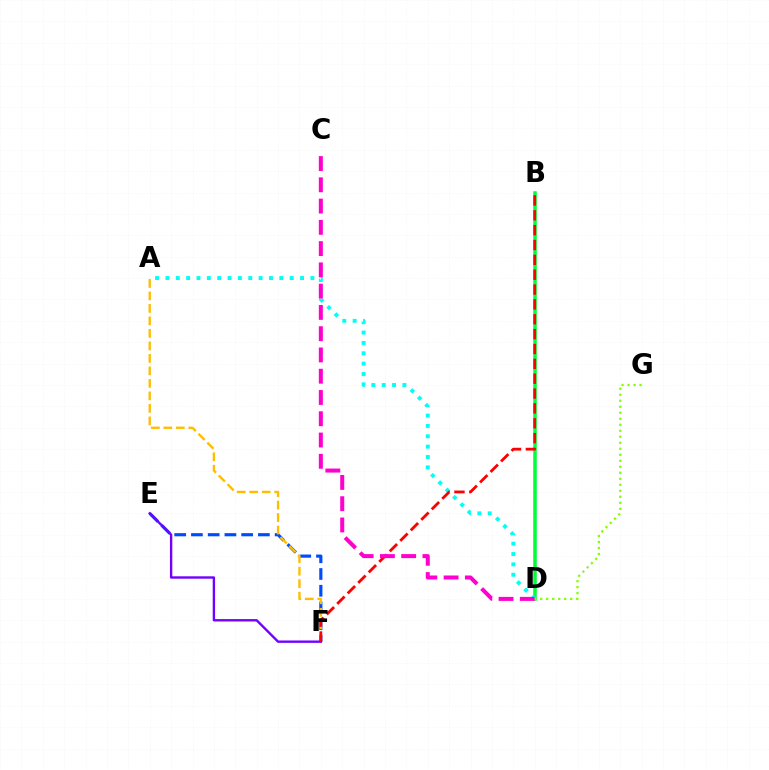{('E', 'F'): [{'color': '#004bff', 'line_style': 'dashed', 'thickness': 2.27}, {'color': '#7200ff', 'line_style': 'solid', 'thickness': 1.71}], ('A', 'F'): [{'color': '#ffbd00', 'line_style': 'dashed', 'thickness': 1.7}], ('B', 'D'): [{'color': '#00ff39', 'line_style': 'solid', 'thickness': 2.55}], ('A', 'D'): [{'color': '#00fff6', 'line_style': 'dotted', 'thickness': 2.81}], ('B', 'F'): [{'color': '#ff0000', 'line_style': 'dashed', 'thickness': 2.02}], ('C', 'D'): [{'color': '#ff00cf', 'line_style': 'dashed', 'thickness': 2.89}], ('D', 'G'): [{'color': '#84ff00', 'line_style': 'dotted', 'thickness': 1.63}]}